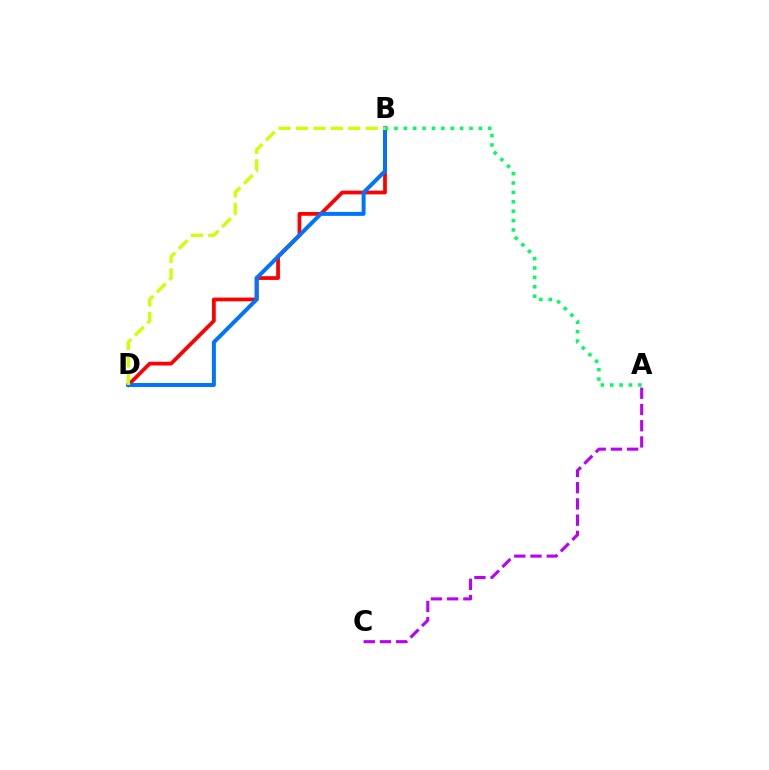{('B', 'D'): [{'color': '#ff0000', 'line_style': 'solid', 'thickness': 2.7}, {'color': '#0074ff', 'line_style': 'solid', 'thickness': 2.86}, {'color': '#d1ff00', 'line_style': 'dashed', 'thickness': 2.37}], ('A', 'B'): [{'color': '#00ff5c', 'line_style': 'dotted', 'thickness': 2.55}], ('A', 'C'): [{'color': '#b900ff', 'line_style': 'dashed', 'thickness': 2.2}]}